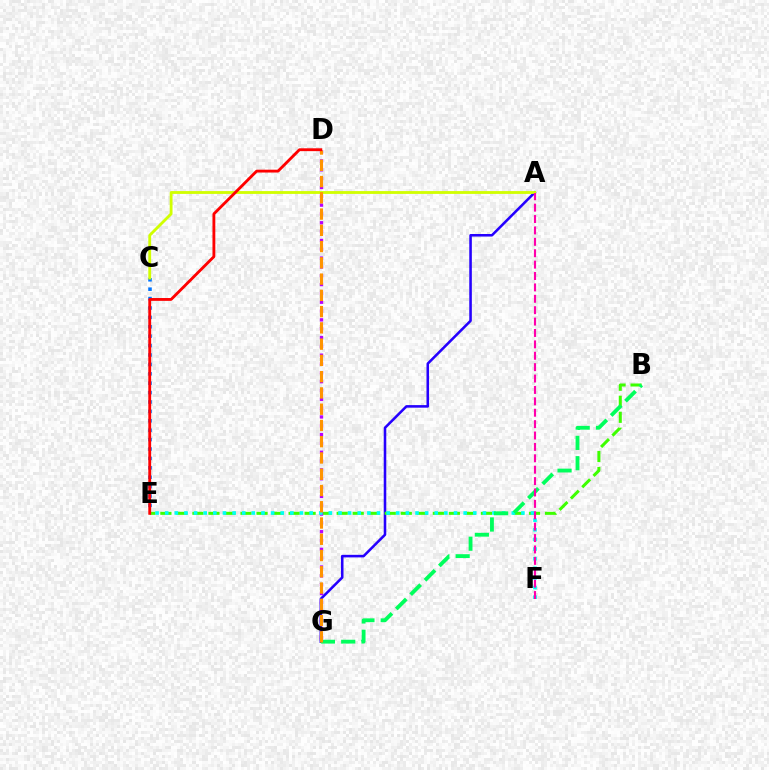{('C', 'E'): [{'color': '#0074ff', 'line_style': 'dotted', 'thickness': 2.55}], ('A', 'G'): [{'color': '#2500ff', 'line_style': 'solid', 'thickness': 1.85}], ('B', 'E'): [{'color': '#3dff00', 'line_style': 'dashed', 'thickness': 2.18}], ('D', 'G'): [{'color': '#b900ff', 'line_style': 'dotted', 'thickness': 2.4}, {'color': '#ff9400', 'line_style': 'dashed', 'thickness': 2.21}], ('A', 'C'): [{'color': '#d1ff00', 'line_style': 'solid', 'thickness': 2.03}], ('E', 'F'): [{'color': '#00fff6', 'line_style': 'dotted', 'thickness': 2.62}], ('B', 'G'): [{'color': '#00ff5c', 'line_style': 'dashed', 'thickness': 2.76}], ('A', 'F'): [{'color': '#ff00ac', 'line_style': 'dashed', 'thickness': 1.55}], ('D', 'E'): [{'color': '#ff0000', 'line_style': 'solid', 'thickness': 2.04}]}